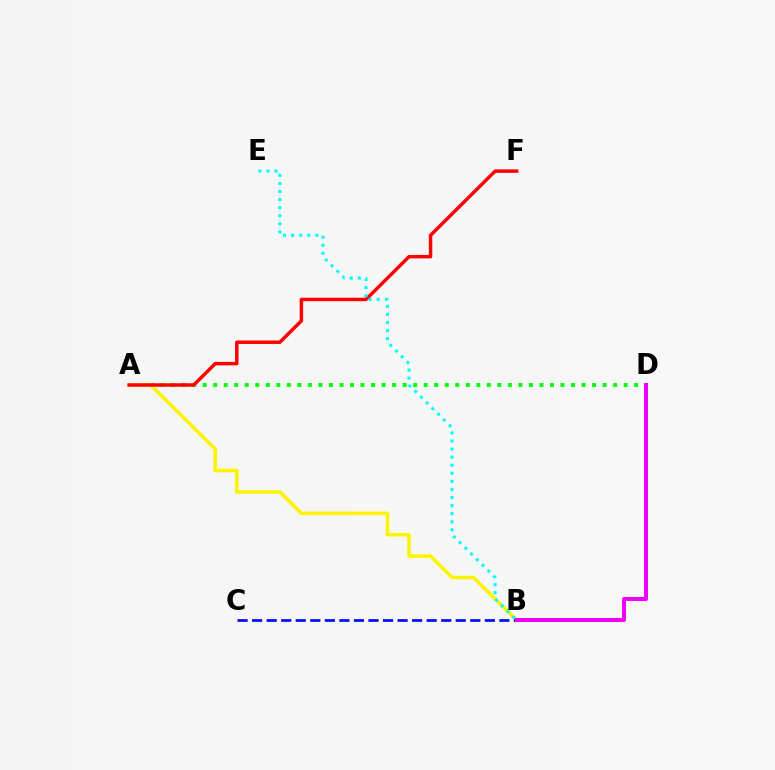{('A', 'D'): [{'color': '#08ff00', 'line_style': 'dotted', 'thickness': 2.86}], ('A', 'B'): [{'color': '#fcf500', 'line_style': 'solid', 'thickness': 2.55}], ('B', 'C'): [{'color': '#0010ff', 'line_style': 'dashed', 'thickness': 1.98}], ('A', 'F'): [{'color': '#ff0000', 'line_style': 'solid', 'thickness': 2.49}], ('B', 'D'): [{'color': '#ee00ff', 'line_style': 'solid', 'thickness': 2.86}], ('B', 'E'): [{'color': '#00fff6', 'line_style': 'dotted', 'thickness': 2.19}]}